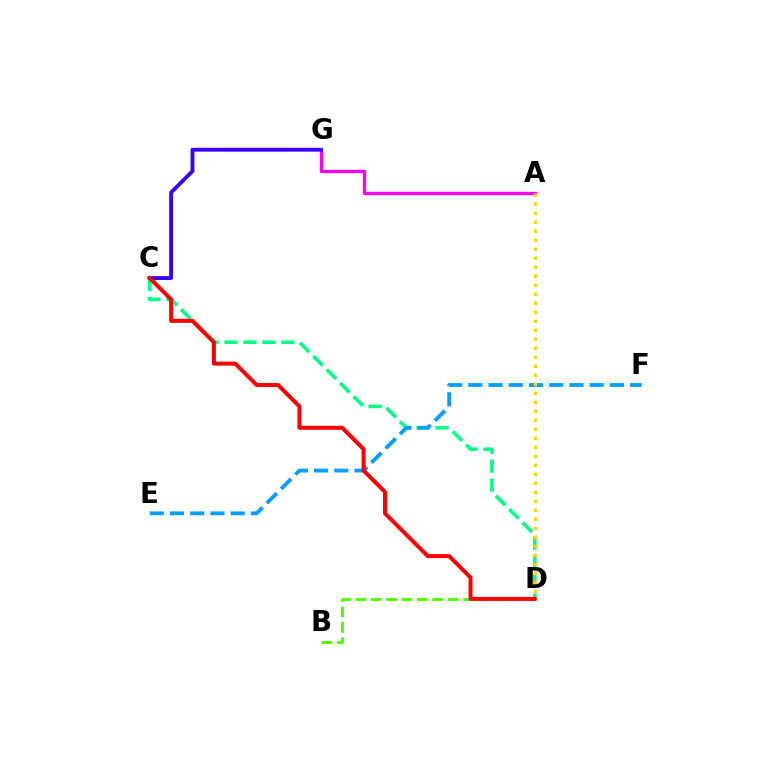{('C', 'D'): [{'color': '#00ff86', 'line_style': 'dashed', 'thickness': 2.58}, {'color': '#ff0000', 'line_style': 'solid', 'thickness': 2.87}], ('E', 'F'): [{'color': '#009eff', 'line_style': 'dashed', 'thickness': 2.75}], ('A', 'G'): [{'color': '#ff00ed', 'line_style': 'solid', 'thickness': 2.41}], ('B', 'D'): [{'color': '#4fff00', 'line_style': 'dashed', 'thickness': 2.09}], ('A', 'D'): [{'color': '#ffd500', 'line_style': 'dotted', 'thickness': 2.45}], ('C', 'G'): [{'color': '#3700ff', 'line_style': 'solid', 'thickness': 2.77}]}